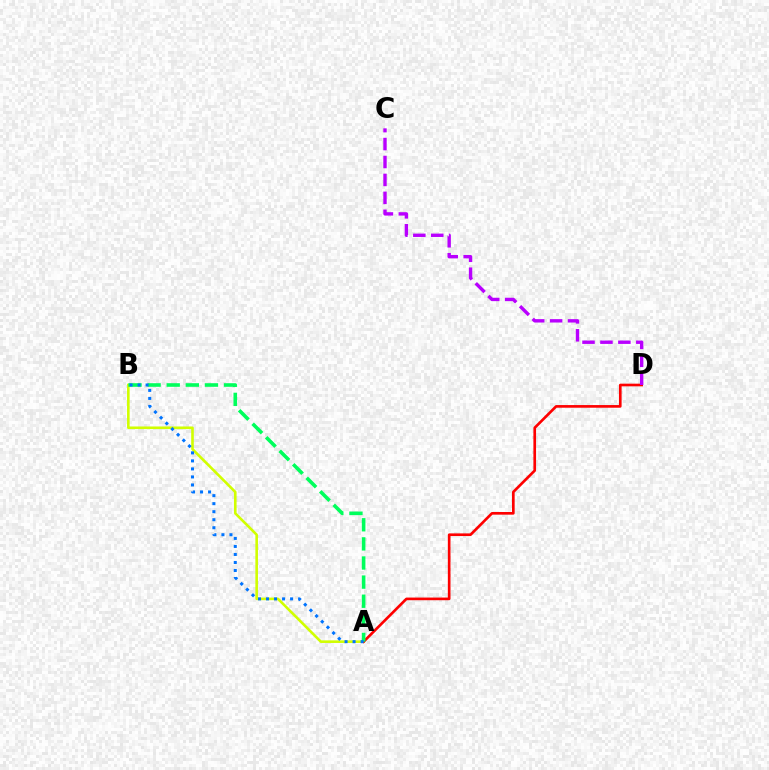{('A', 'B'): [{'color': '#d1ff00', 'line_style': 'solid', 'thickness': 1.88}, {'color': '#00ff5c', 'line_style': 'dashed', 'thickness': 2.6}, {'color': '#0074ff', 'line_style': 'dotted', 'thickness': 2.18}], ('A', 'D'): [{'color': '#ff0000', 'line_style': 'solid', 'thickness': 1.91}], ('C', 'D'): [{'color': '#b900ff', 'line_style': 'dashed', 'thickness': 2.44}]}